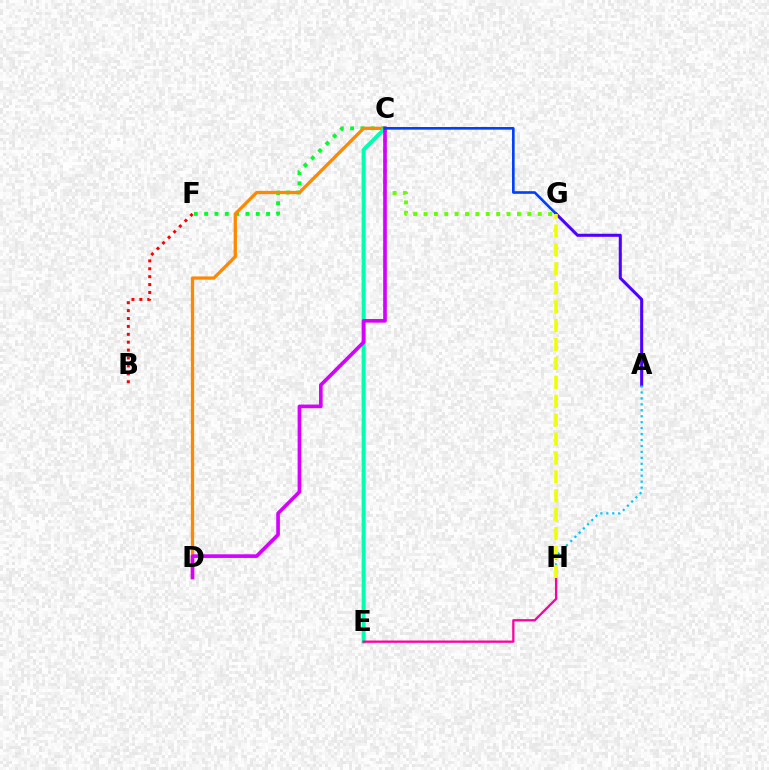{('A', 'G'): [{'color': '#4f00ff', 'line_style': 'solid', 'thickness': 2.2}], ('C', 'F'): [{'color': '#00ff27', 'line_style': 'dotted', 'thickness': 2.8}], ('C', 'G'): [{'color': '#66ff00', 'line_style': 'dotted', 'thickness': 2.82}, {'color': '#003fff', 'line_style': 'solid', 'thickness': 1.89}], ('C', 'D'): [{'color': '#ff8800', 'line_style': 'solid', 'thickness': 2.35}, {'color': '#d600ff', 'line_style': 'solid', 'thickness': 2.63}], ('A', 'H'): [{'color': '#00c7ff', 'line_style': 'dotted', 'thickness': 1.62}], ('B', 'F'): [{'color': '#ff0000', 'line_style': 'dotted', 'thickness': 2.15}], ('C', 'E'): [{'color': '#00ffaf', 'line_style': 'solid', 'thickness': 2.84}], ('E', 'H'): [{'color': '#ff00a0', 'line_style': 'solid', 'thickness': 1.65}], ('G', 'H'): [{'color': '#eeff00', 'line_style': 'dashed', 'thickness': 2.57}]}